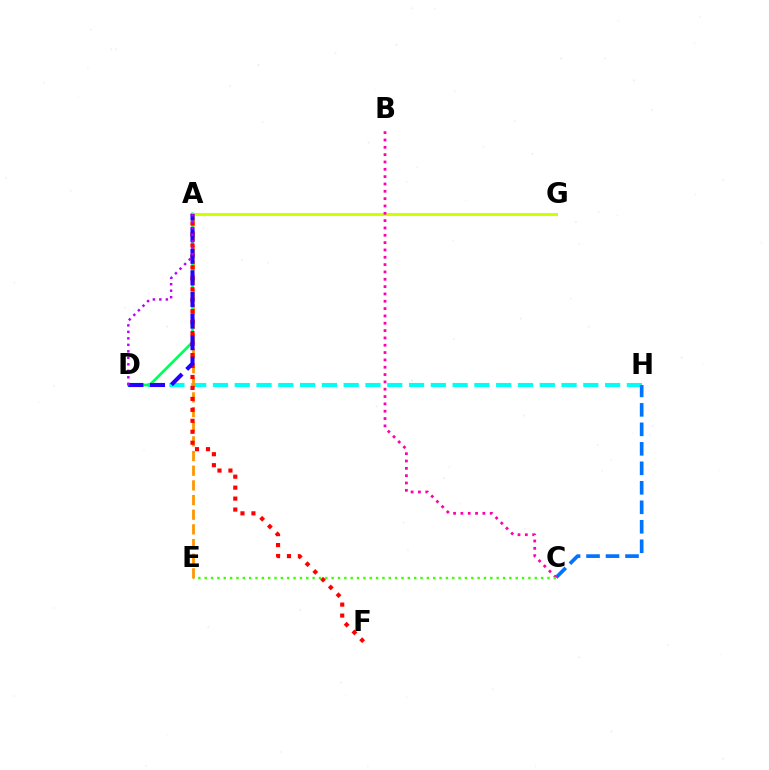{('D', 'H'): [{'color': '#00fff6', 'line_style': 'dashed', 'thickness': 2.96}], ('A', 'E'): [{'color': '#ff9400', 'line_style': 'dashed', 'thickness': 1.99}], ('A', 'D'): [{'color': '#00ff5c', 'line_style': 'solid', 'thickness': 1.96}, {'color': '#2500ff', 'line_style': 'dashed', 'thickness': 2.94}, {'color': '#b900ff', 'line_style': 'dotted', 'thickness': 1.76}], ('C', 'H'): [{'color': '#0074ff', 'line_style': 'dashed', 'thickness': 2.65}], ('A', 'G'): [{'color': '#d1ff00', 'line_style': 'solid', 'thickness': 2.23}], ('B', 'C'): [{'color': '#ff00ac', 'line_style': 'dotted', 'thickness': 1.99}], ('A', 'F'): [{'color': '#ff0000', 'line_style': 'dotted', 'thickness': 2.98}], ('C', 'E'): [{'color': '#3dff00', 'line_style': 'dotted', 'thickness': 1.72}]}